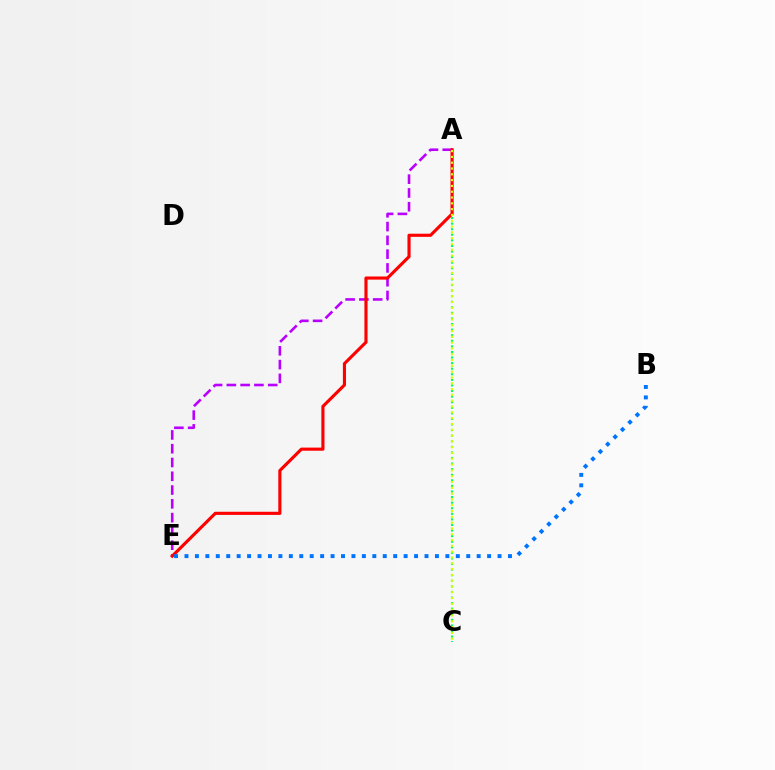{('A', 'C'): [{'color': '#00ff5c', 'line_style': 'dotted', 'thickness': 1.52}, {'color': '#d1ff00', 'line_style': 'dotted', 'thickness': 1.58}], ('A', 'E'): [{'color': '#b900ff', 'line_style': 'dashed', 'thickness': 1.87}, {'color': '#ff0000', 'line_style': 'solid', 'thickness': 2.26}], ('B', 'E'): [{'color': '#0074ff', 'line_style': 'dotted', 'thickness': 2.84}]}